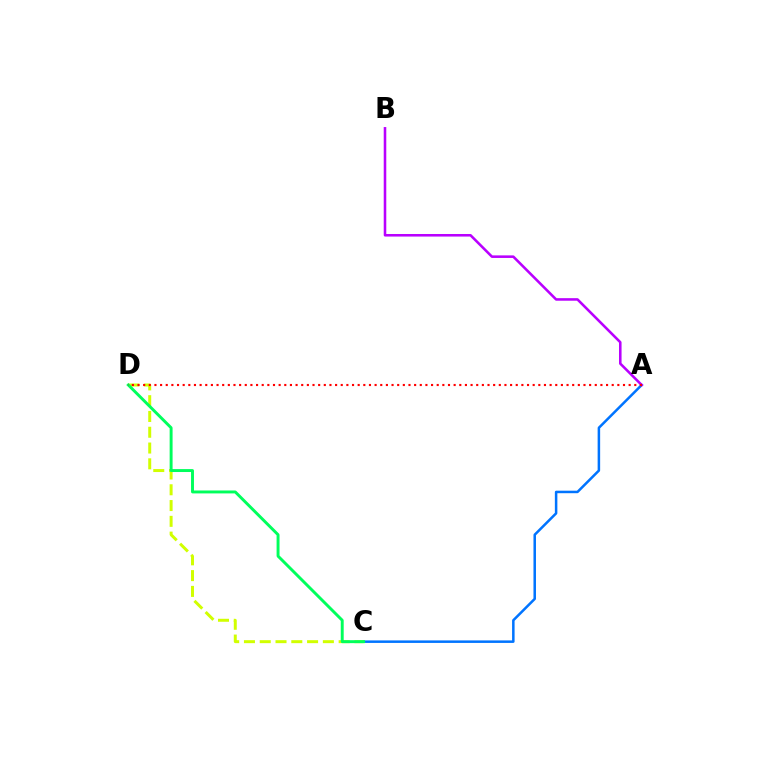{('A', 'C'): [{'color': '#0074ff', 'line_style': 'solid', 'thickness': 1.81}], ('A', 'B'): [{'color': '#b900ff', 'line_style': 'solid', 'thickness': 1.85}], ('C', 'D'): [{'color': '#d1ff00', 'line_style': 'dashed', 'thickness': 2.14}, {'color': '#00ff5c', 'line_style': 'solid', 'thickness': 2.11}], ('A', 'D'): [{'color': '#ff0000', 'line_style': 'dotted', 'thickness': 1.53}]}